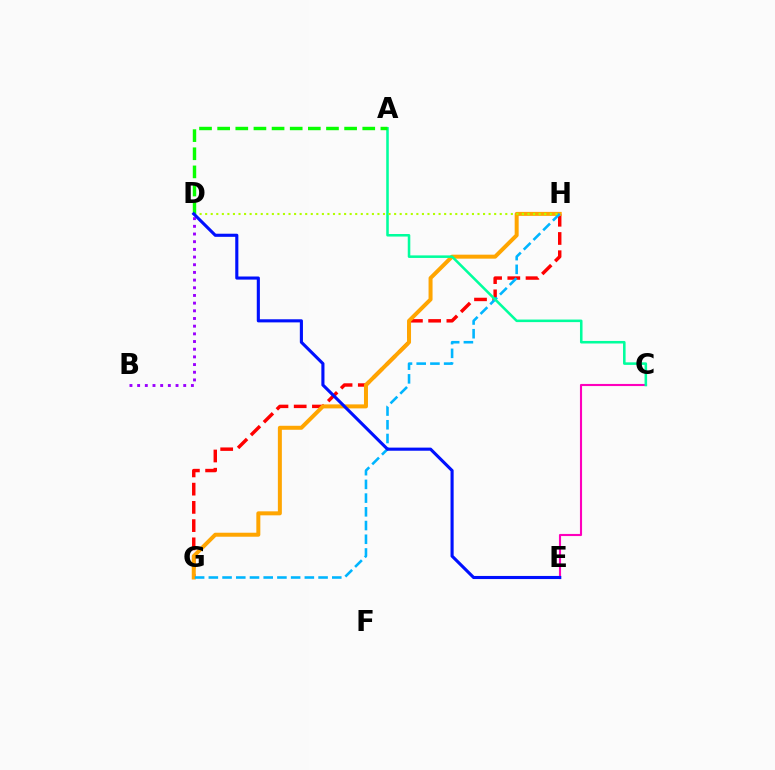{('C', 'E'): [{'color': '#ff00bd', 'line_style': 'solid', 'thickness': 1.52}], ('G', 'H'): [{'color': '#ff0000', 'line_style': 'dashed', 'thickness': 2.48}, {'color': '#ffa500', 'line_style': 'solid', 'thickness': 2.87}, {'color': '#00b5ff', 'line_style': 'dashed', 'thickness': 1.86}], ('A', 'C'): [{'color': '#00ff9d', 'line_style': 'solid', 'thickness': 1.84}], ('B', 'D'): [{'color': '#9b00ff', 'line_style': 'dotted', 'thickness': 2.09}], ('D', 'H'): [{'color': '#b3ff00', 'line_style': 'dotted', 'thickness': 1.51}], ('A', 'D'): [{'color': '#08ff00', 'line_style': 'dashed', 'thickness': 2.46}], ('D', 'E'): [{'color': '#0010ff', 'line_style': 'solid', 'thickness': 2.24}]}